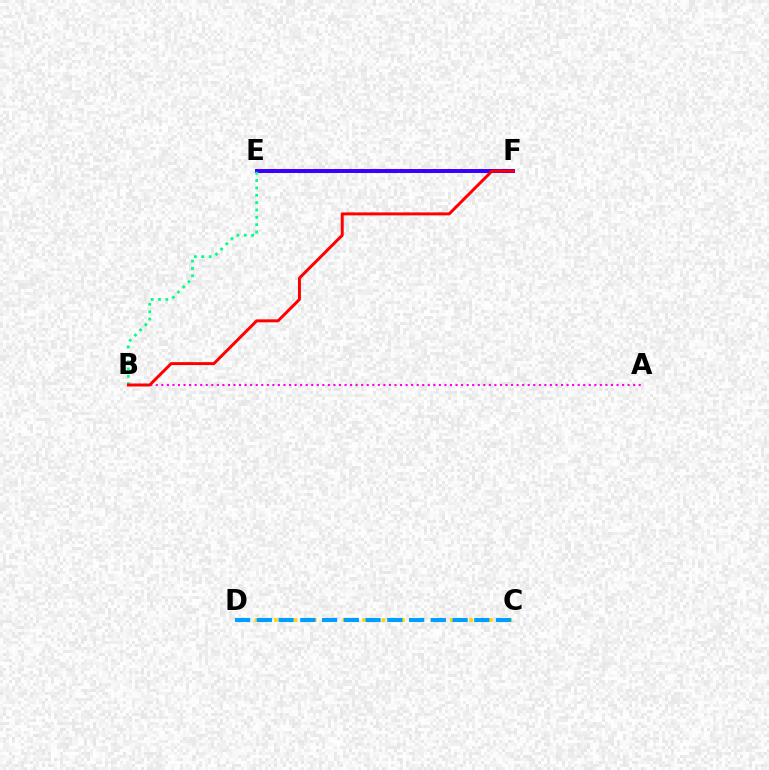{('A', 'B'): [{'color': '#ff00ed', 'line_style': 'dotted', 'thickness': 1.51}], ('E', 'F'): [{'color': '#4fff00', 'line_style': 'dotted', 'thickness': 1.82}, {'color': '#3700ff', 'line_style': 'solid', 'thickness': 2.85}], ('B', 'E'): [{'color': '#00ff86', 'line_style': 'dotted', 'thickness': 2.0}], ('C', 'D'): [{'color': '#ffd500', 'line_style': 'dotted', 'thickness': 2.65}, {'color': '#009eff', 'line_style': 'dashed', 'thickness': 2.95}], ('B', 'F'): [{'color': '#ff0000', 'line_style': 'solid', 'thickness': 2.13}]}